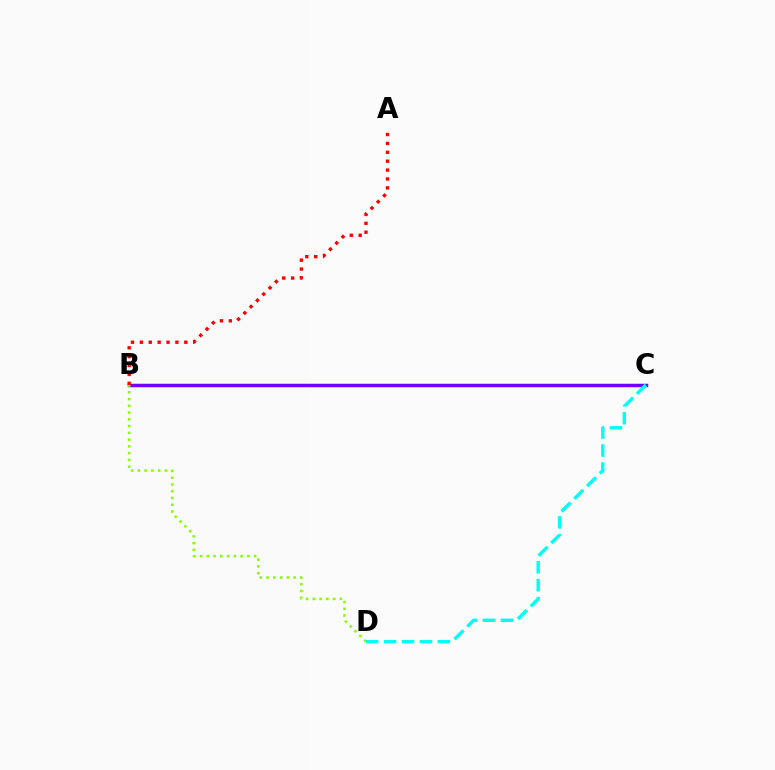{('B', 'C'): [{'color': '#7200ff', 'line_style': 'solid', 'thickness': 2.52}], ('B', 'D'): [{'color': '#84ff00', 'line_style': 'dotted', 'thickness': 1.84}], ('C', 'D'): [{'color': '#00fff6', 'line_style': 'dashed', 'thickness': 2.44}], ('A', 'B'): [{'color': '#ff0000', 'line_style': 'dotted', 'thickness': 2.41}]}